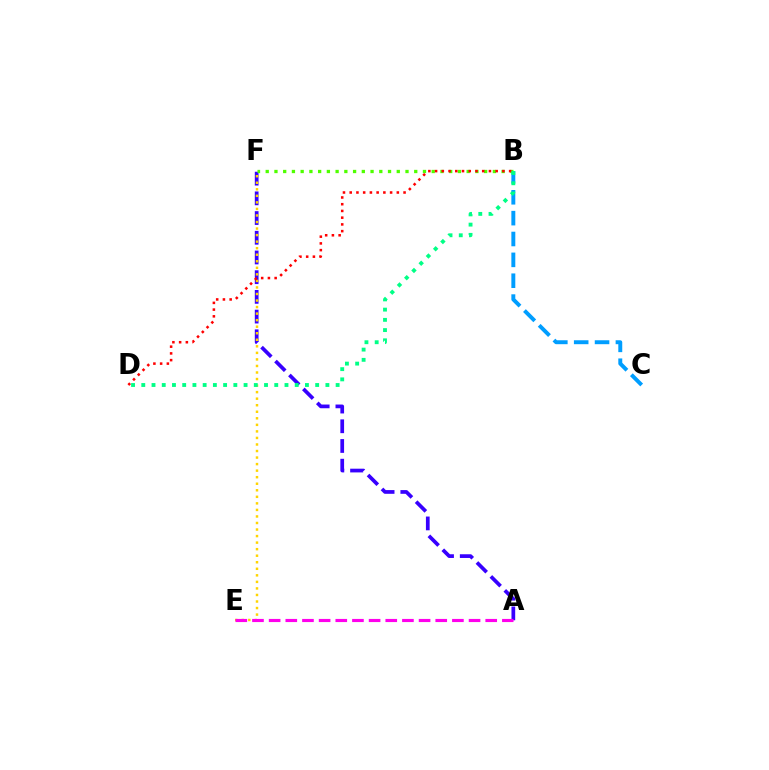{('A', 'F'): [{'color': '#3700ff', 'line_style': 'dashed', 'thickness': 2.68}], ('B', 'C'): [{'color': '#009eff', 'line_style': 'dashed', 'thickness': 2.83}], ('B', 'F'): [{'color': '#4fff00', 'line_style': 'dotted', 'thickness': 2.37}], ('E', 'F'): [{'color': '#ffd500', 'line_style': 'dotted', 'thickness': 1.78}], ('B', 'D'): [{'color': '#ff0000', 'line_style': 'dotted', 'thickness': 1.83}, {'color': '#00ff86', 'line_style': 'dotted', 'thickness': 2.78}], ('A', 'E'): [{'color': '#ff00ed', 'line_style': 'dashed', 'thickness': 2.26}]}